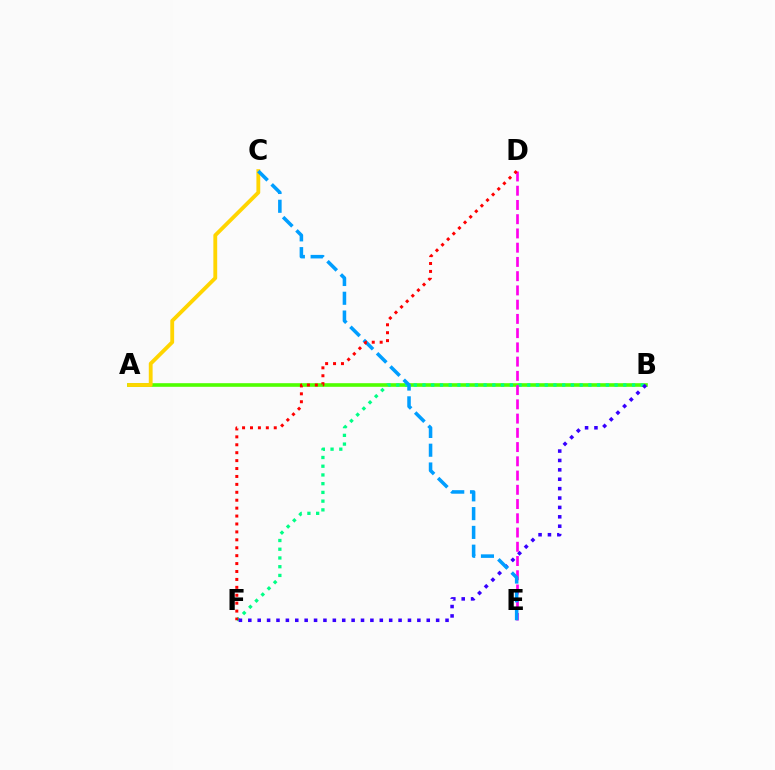{('A', 'B'): [{'color': '#4fff00', 'line_style': 'solid', 'thickness': 2.6}], ('B', 'F'): [{'color': '#00ff86', 'line_style': 'dotted', 'thickness': 2.37}, {'color': '#3700ff', 'line_style': 'dotted', 'thickness': 2.55}], ('A', 'C'): [{'color': '#ffd500', 'line_style': 'solid', 'thickness': 2.76}], ('D', 'E'): [{'color': '#ff00ed', 'line_style': 'dashed', 'thickness': 1.93}], ('C', 'E'): [{'color': '#009eff', 'line_style': 'dashed', 'thickness': 2.55}], ('D', 'F'): [{'color': '#ff0000', 'line_style': 'dotted', 'thickness': 2.15}]}